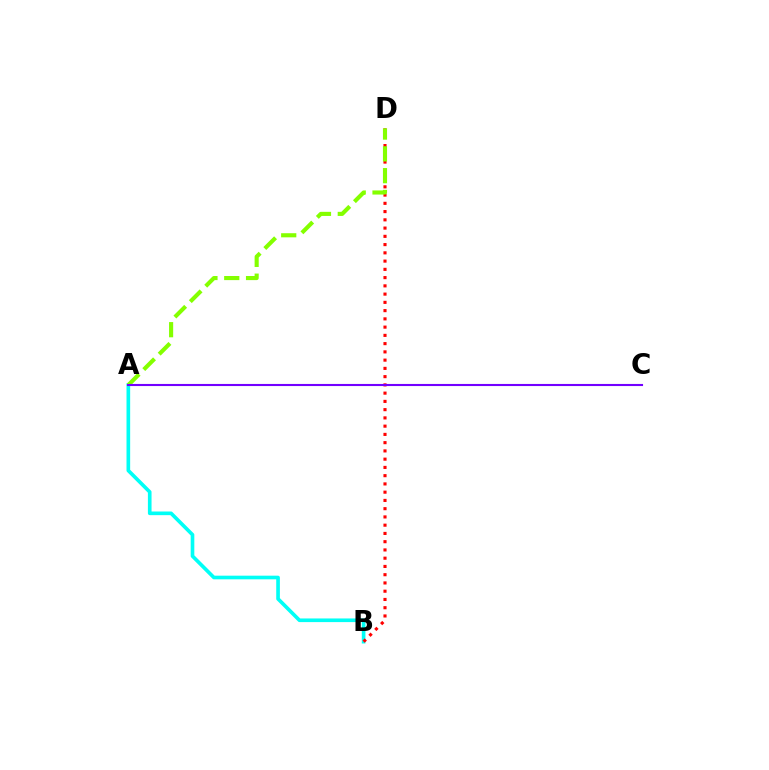{('A', 'B'): [{'color': '#00fff6', 'line_style': 'solid', 'thickness': 2.63}], ('B', 'D'): [{'color': '#ff0000', 'line_style': 'dotted', 'thickness': 2.24}], ('A', 'D'): [{'color': '#84ff00', 'line_style': 'dashed', 'thickness': 2.96}], ('A', 'C'): [{'color': '#7200ff', 'line_style': 'solid', 'thickness': 1.51}]}